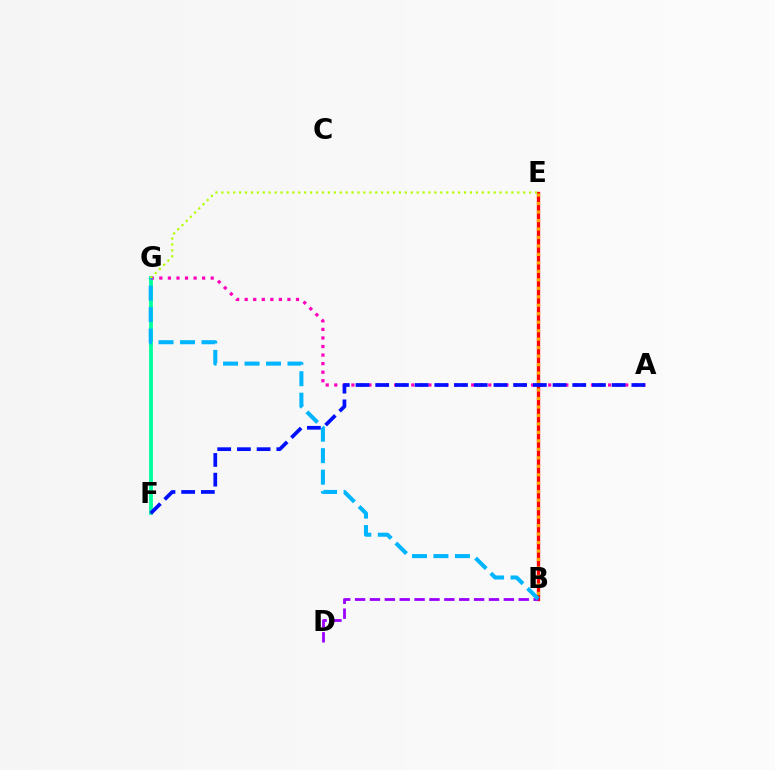{('F', 'G'): [{'color': '#08ff00', 'line_style': 'dotted', 'thickness': 1.74}, {'color': '#00ff9d', 'line_style': 'solid', 'thickness': 2.74}], ('B', 'E'): [{'color': '#ff0000', 'line_style': 'solid', 'thickness': 2.38}, {'color': '#ffa500', 'line_style': 'dotted', 'thickness': 2.3}], ('A', 'G'): [{'color': '#ff00bd', 'line_style': 'dotted', 'thickness': 2.32}], ('E', 'G'): [{'color': '#b3ff00', 'line_style': 'dotted', 'thickness': 1.61}], ('B', 'D'): [{'color': '#9b00ff', 'line_style': 'dashed', 'thickness': 2.02}], ('B', 'G'): [{'color': '#00b5ff', 'line_style': 'dashed', 'thickness': 2.92}], ('A', 'F'): [{'color': '#0010ff', 'line_style': 'dashed', 'thickness': 2.68}]}